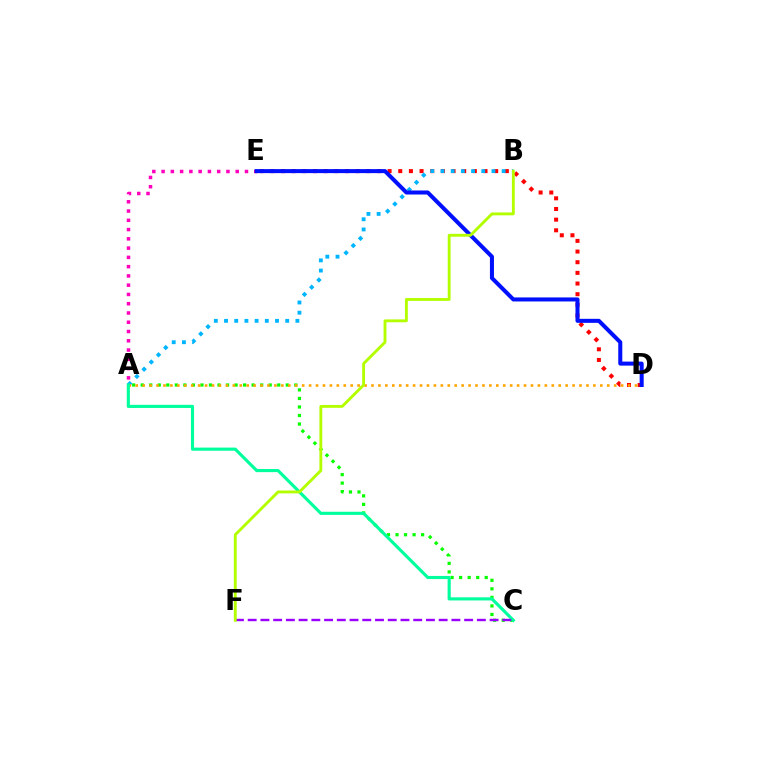{('D', 'E'): [{'color': '#ff0000', 'line_style': 'dotted', 'thickness': 2.9}, {'color': '#0010ff', 'line_style': 'solid', 'thickness': 2.9}], ('A', 'B'): [{'color': '#00b5ff', 'line_style': 'dotted', 'thickness': 2.77}], ('A', 'E'): [{'color': '#ff00bd', 'line_style': 'dotted', 'thickness': 2.52}], ('A', 'C'): [{'color': '#08ff00', 'line_style': 'dotted', 'thickness': 2.32}, {'color': '#00ff9d', 'line_style': 'solid', 'thickness': 2.25}], ('A', 'D'): [{'color': '#ffa500', 'line_style': 'dotted', 'thickness': 1.88}], ('C', 'F'): [{'color': '#9b00ff', 'line_style': 'dashed', 'thickness': 1.73}], ('B', 'F'): [{'color': '#b3ff00', 'line_style': 'solid', 'thickness': 2.07}]}